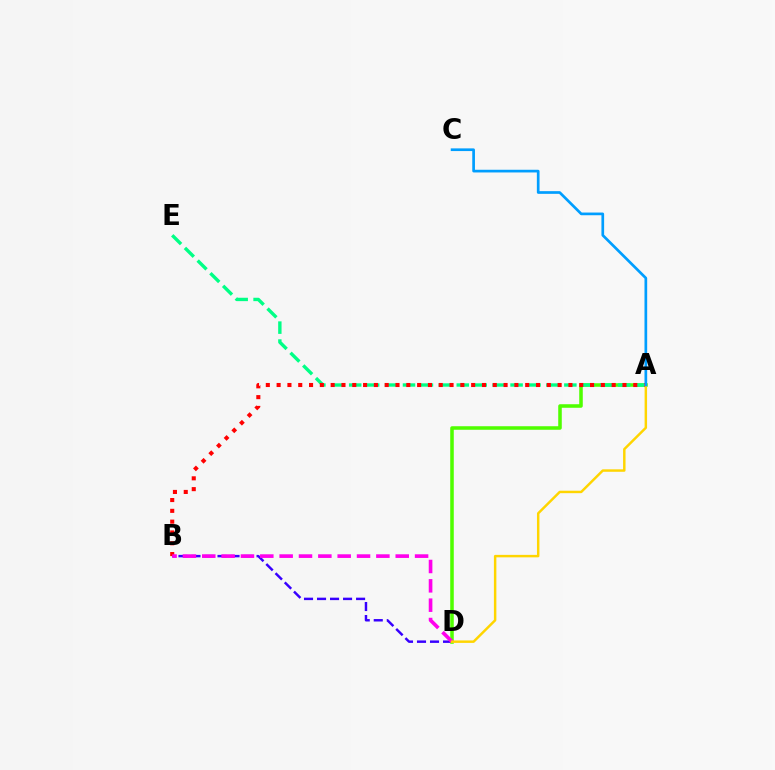{('B', 'D'): [{'color': '#3700ff', 'line_style': 'dashed', 'thickness': 1.77}, {'color': '#ff00ed', 'line_style': 'dashed', 'thickness': 2.63}], ('A', 'D'): [{'color': '#4fff00', 'line_style': 'solid', 'thickness': 2.55}, {'color': '#ffd500', 'line_style': 'solid', 'thickness': 1.77}], ('A', 'E'): [{'color': '#00ff86', 'line_style': 'dashed', 'thickness': 2.44}], ('A', 'B'): [{'color': '#ff0000', 'line_style': 'dotted', 'thickness': 2.94}], ('A', 'C'): [{'color': '#009eff', 'line_style': 'solid', 'thickness': 1.94}]}